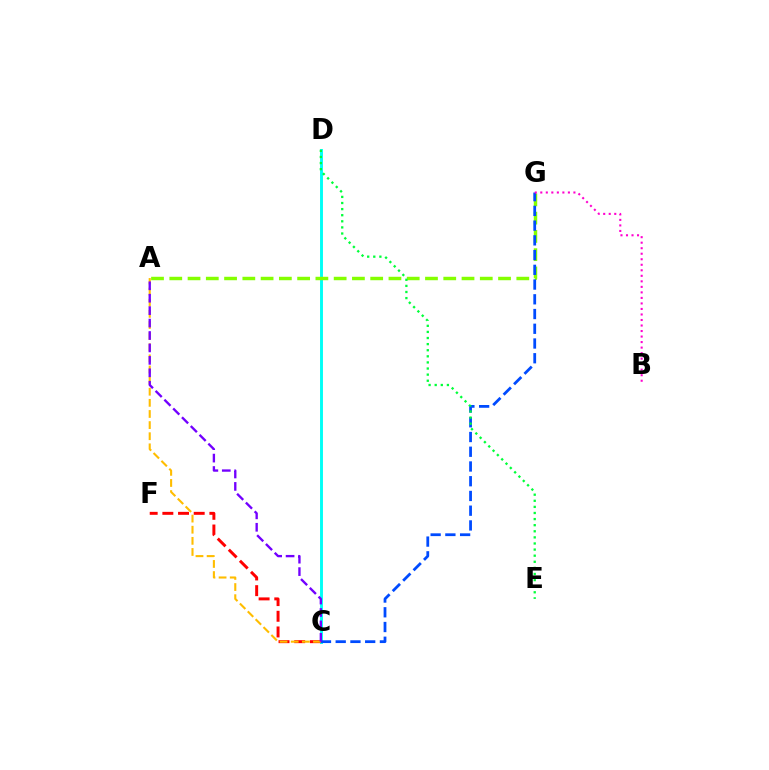{('C', 'D'): [{'color': '#00fff6', 'line_style': 'solid', 'thickness': 2.1}], ('A', 'G'): [{'color': '#84ff00', 'line_style': 'dashed', 'thickness': 2.48}], ('C', 'F'): [{'color': '#ff0000', 'line_style': 'dashed', 'thickness': 2.13}], ('A', 'C'): [{'color': '#ffbd00', 'line_style': 'dashed', 'thickness': 1.51}, {'color': '#7200ff', 'line_style': 'dashed', 'thickness': 1.69}], ('C', 'G'): [{'color': '#004bff', 'line_style': 'dashed', 'thickness': 2.0}], ('D', 'E'): [{'color': '#00ff39', 'line_style': 'dotted', 'thickness': 1.66}], ('B', 'G'): [{'color': '#ff00cf', 'line_style': 'dotted', 'thickness': 1.5}]}